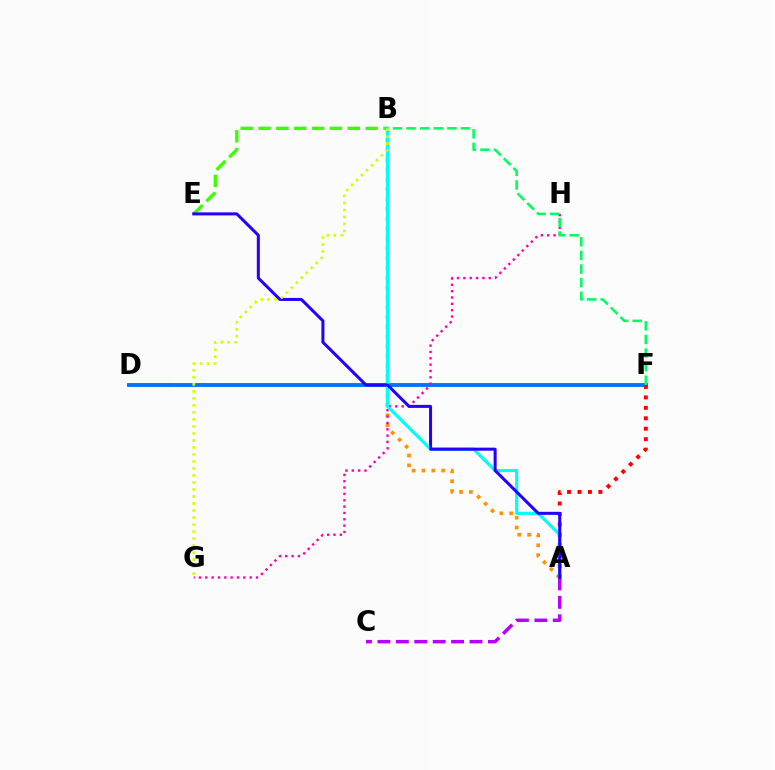{('D', 'F'): [{'color': '#0074ff', 'line_style': 'solid', 'thickness': 2.79}], ('A', 'C'): [{'color': '#b900ff', 'line_style': 'dashed', 'thickness': 2.5}], ('A', 'B'): [{'color': '#ff9400', 'line_style': 'dotted', 'thickness': 2.67}, {'color': '#00fff6', 'line_style': 'solid', 'thickness': 2.28}], ('G', 'H'): [{'color': '#ff00ac', 'line_style': 'dotted', 'thickness': 1.72}], ('B', 'F'): [{'color': '#00ff5c', 'line_style': 'dashed', 'thickness': 1.85}], ('B', 'E'): [{'color': '#3dff00', 'line_style': 'dashed', 'thickness': 2.42}], ('A', 'F'): [{'color': '#ff0000', 'line_style': 'dotted', 'thickness': 2.84}], ('A', 'E'): [{'color': '#2500ff', 'line_style': 'solid', 'thickness': 2.18}], ('B', 'G'): [{'color': '#d1ff00', 'line_style': 'dotted', 'thickness': 1.9}]}